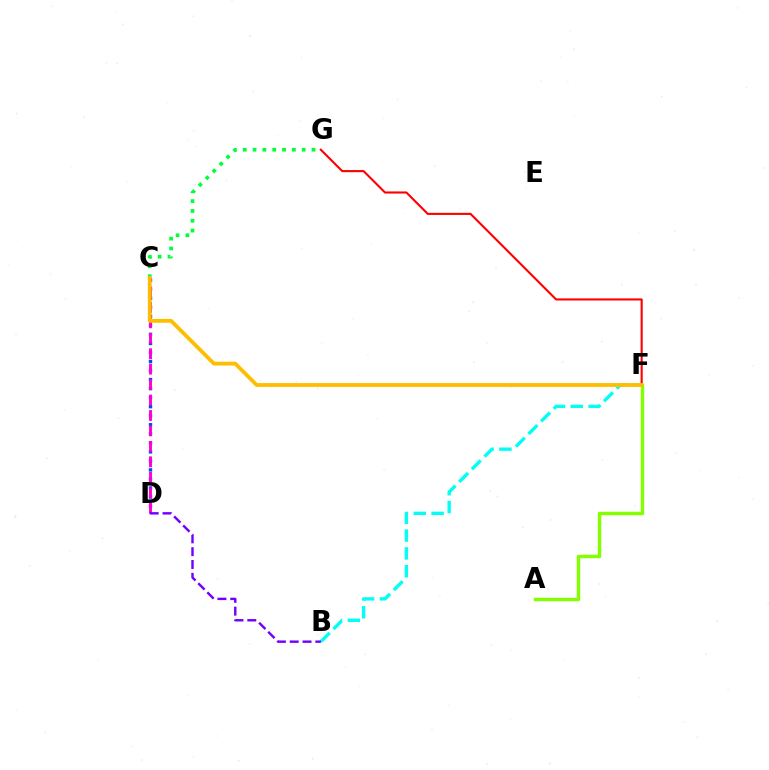{('C', 'G'): [{'color': '#00ff39', 'line_style': 'dotted', 'thickness': 2.67}], ('C', 'D'): [{'color': '#004bff', 'line_style': 'dotted', 'thickness': 2.45}, {'color': '#ff00cf', 'line_style': 'dashed', 'thickness': 2.1}], ('B', 'F'): [{'color': '#00fff6', 'line_style': 'dashed', 'thickness': 2.42}], ('F', 'G'): [{'color': '#ff0000', 'line_style': 'solid', 'thickness': 1.52}], ('A', 'F'): [{'color': '#84ff00', 'line_style': 'solid', 'thickness': 2.47}], ('B', 'D'): [{'color': '#7200ff', 'line_style': 'dashed', 'thickness': 1.74}], ('C', 'F'): [{'color': '#ffbd00', 'line_style': 'solid', 'thickness': 2.74}]}